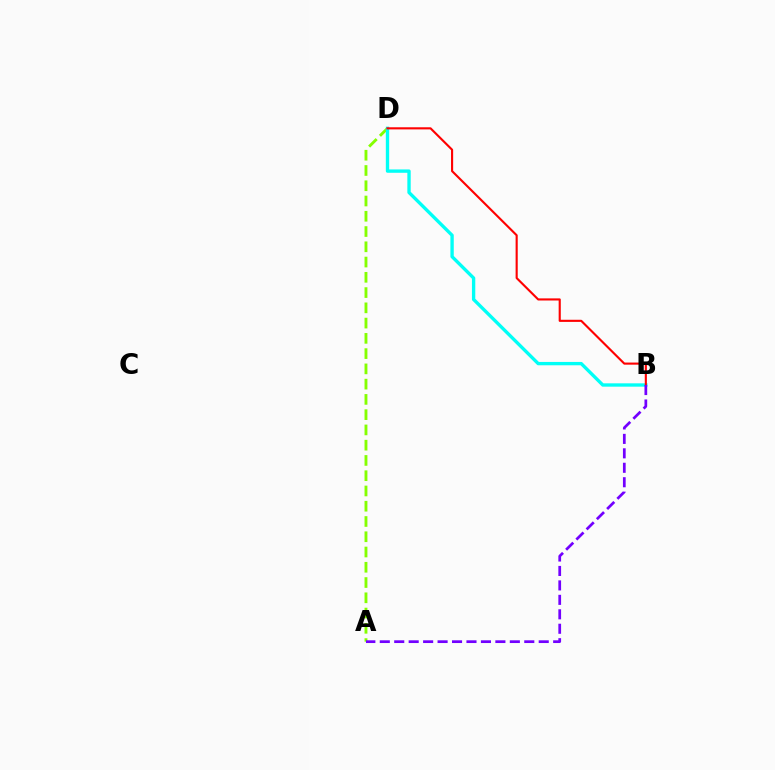{('A', 'D'): [{'color': '#84ff00', 'line_style': 'dashed', 'thickness': 2.07}], ('B', 'D'): [{'color': '#00fff6', 'line_style': 'solid', 'thickness': 2.41}, {'color': '#ff0000', 'line_style': 'solid', 'thickness': 1.53}], ('A', 'B'): [{'color': '#7200ff', 'line_style': 'dashed', 'thickness': 1.96}]}